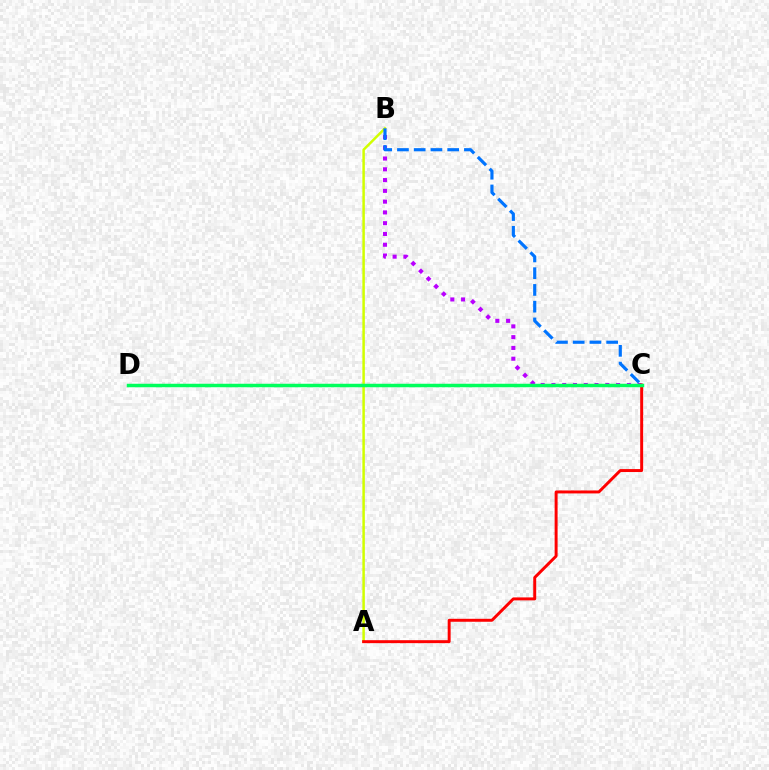{('A', 'B'): [{'color': '#d1ff00', 'line_style': 'solid', 'thickness': 1.8}], ('B', 'C'): [{'color': '#b900ff', 'line_style': 'dotted', 'thickness': 2.93}, {'color': '#0074ff', 'line_style': 'dashed', 'thickness': 2.27}], ('A', 'C'): [{'color': '#ff0000', 'line_style': 'solid', 'thickness': 2.13}], ('C', 'D'): [{'color': '#00ff5c', 'line_style': 'solid', 'thickness': 2.51}]}